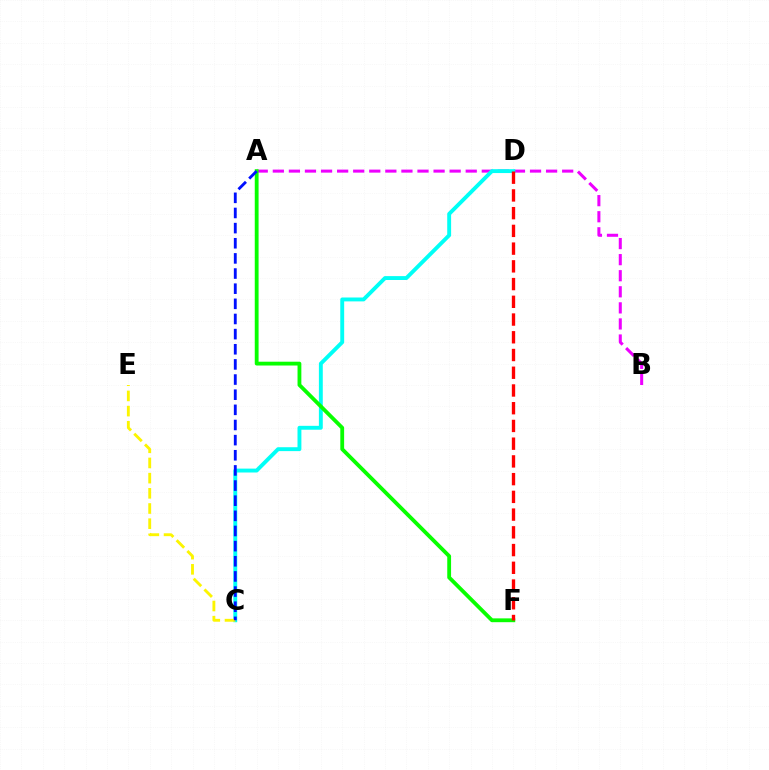{('A', 'B'): [{'color': '#ee00ff', 'line_style': 'dashed', 'thickness': 2.18}], ('C', 'D'): [{'color': '#00fff6', 'line_style': 'solid', 'thickness': 2.8}], ('C', 'E'): [{'color': '#fcf500', 'line_style': 'dashed', 'thickness': 2.06}], ('A', 'F'): [{'color': '#08ff00', 'line_style': 'solid', 'thickness': 2.75}], ('A', 'C'): [{'color': '#0010ff', 'line_style': 'dashed', 'thickness': 2.06}], ('D', 'F'): [{'color': '#ff0000', 'line_style': 'dashed', 'thickness': 2.41}]}